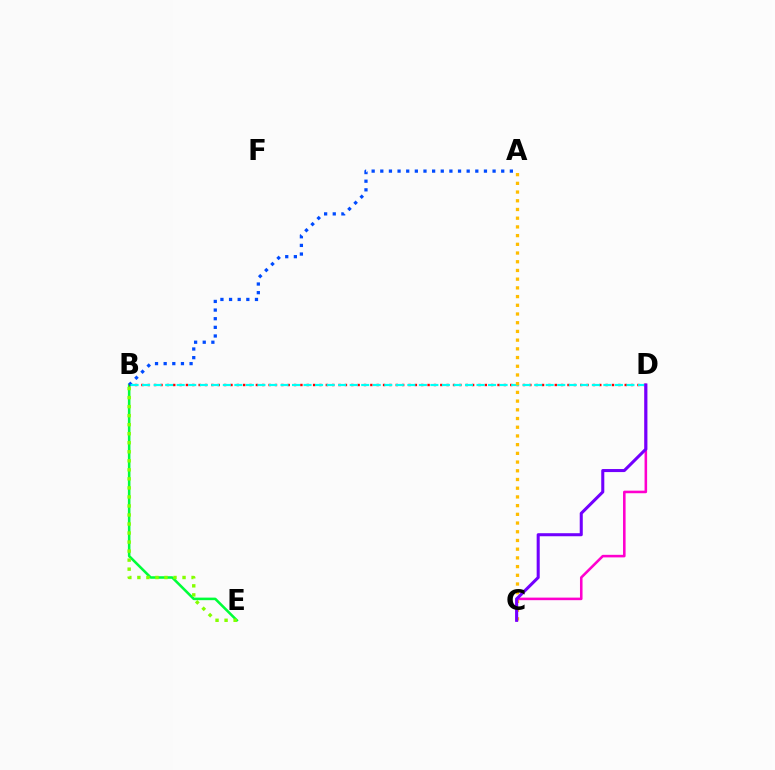{('B', 'E'): [{'color': '#00ff39', 'line_style': 'solid', 'thickness': 1.84}, {'color': '#84ff00', 'line_style': 'dotted', 'thickness': 2.45}], ('B', 'D'): [{'color': '#ff0000', 'line_style': 'dotted', 'thickness': 1.73}, {'color': '#00fff6', 'line_style': 'dashed', 'thickness': 1.57}], ('A', 'B'): [{'color': '#004bff', 'line_style': 'dotted', 'thickness': 2.35}], ('A', 'C'): [{'color': '#ffbd00', 'line_style': 'dotted', 'thickness': 2.37}], ('C', 'D'): [{'color': '#ff00cf', 'line_style': 'solid', 'thickness': 1.85}, {'color': '#7200ff', 'line_style': 'solid', 'thickness': 2.19}]}